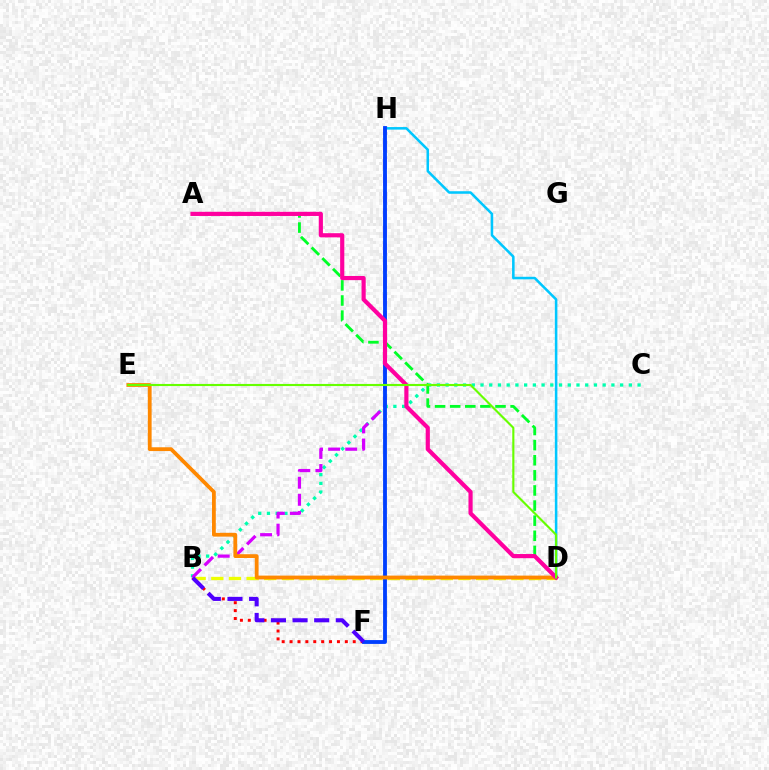{('B', 'F'): [{'color': '#ff0000', 'line_style': 'dotted', 'thickness': 2.15}, {'color': '#4f00ff', 'line_style': 'dashed', 'thickness': 2.94}], ('B', 'C'): [{'color': '#00ffaf', 'line_style': 'dotted', 'thickness': 2.37}], ('A', 'D'): [{'color': '#00ff27', 'line_style': 'dashed', 'thickness': 2.05}, {'color': '#ff00a0', 'line_style': 'solid', 'thickness': 3.0}], ('B', 'D'): [{'color': '#eeff00', 'line_style': 'dashed', 'thickness': 2.4}], ('B', 'H'): [{'color': '#d600ff', 'line_style': 'dashed', 'thickness': 2.32}], ('D', 'H'): [{'color': '#00c7ff', 'line_style': 'solid', 'thickness': 1.83}], ('F', 'H'): [{'color': '#003fff', 'line_style': 'solid', 'thickness': 2.76}], ('D', 'E'): [{'color': '#ff8800', 'line_style': 'solid', 'thickness': 2.73}, {'color': '#66ff00', 'line_style': 'solid', 'thickness': 1.53}]}